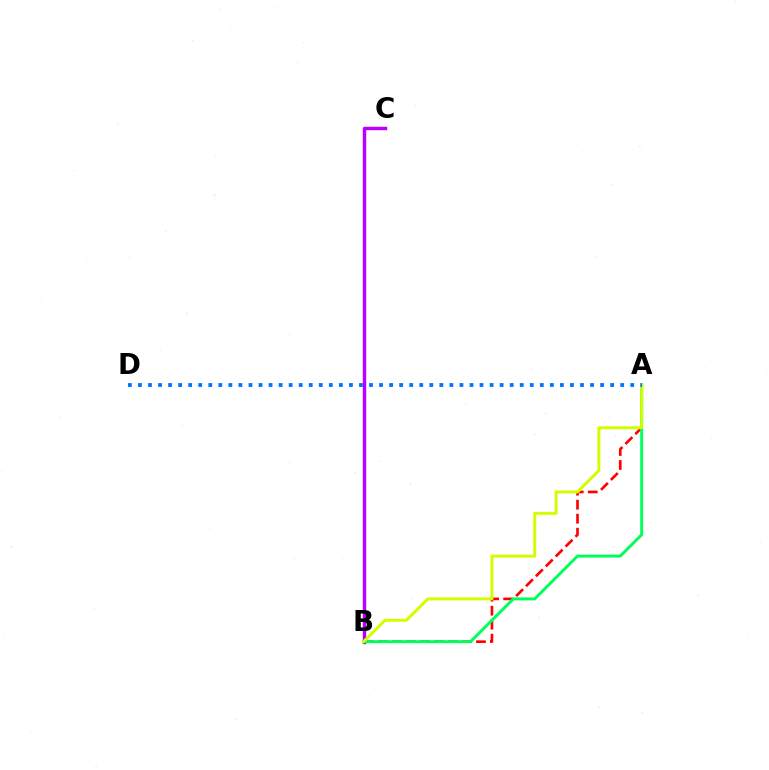{('B', 'C'): [{'color': '#b900ff', 'line_style': 'solid', 'thickness': 2.47}], ('A', 'B'): [{'color': '#ff0000', 'line_style': 'dashed', 'thickness': 1.9}, {'color': '#00ff5c', 'line_style': 'solid', 'thickness': 2.13}, {'color': '#d1ff00', 'line_style': 'solid', 'thickness': 2.14}], ('A', 'D'): [{'color': '#0074ff', 'line_style': 'dotted', 'thickness': 2.73}]}